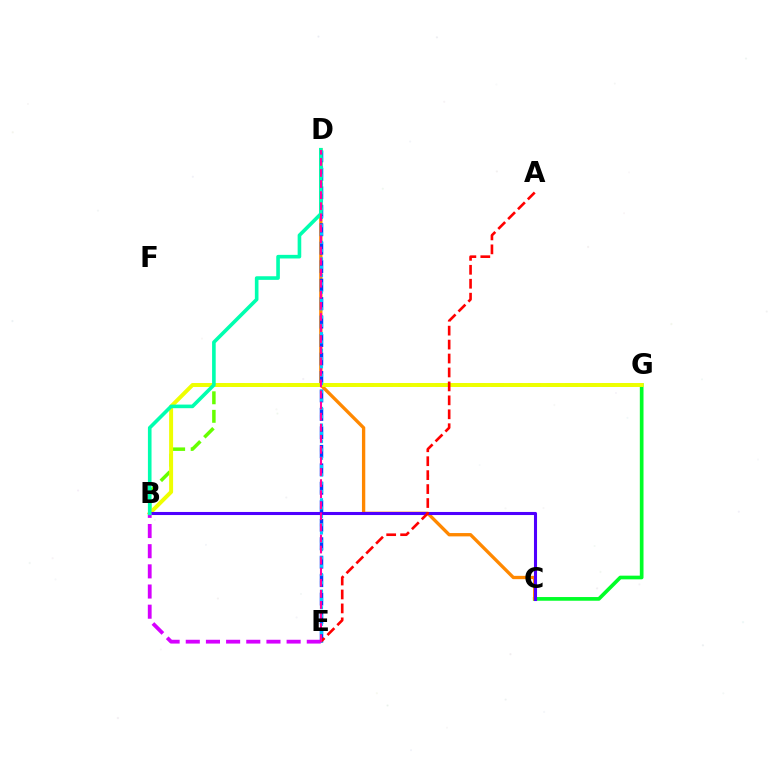{('C', 'G'): [{'color': '#00ff27', 'line_style': 'solid', 'thickness': 2.66}], ('C', 'D'): [{'color': '#ff8800', 'line_style': 'solid', 'thickness': 2.39}], ('D', 'E'): [{'color': '#003fff', 'line_style': 'dashed', 'thickness': 2.51}, {'color': '#00c7ff', 'line_style': 'dotted', 'thickness': 2.26}, {'color': '#ff00a0', 'line_style': 'dashed', 'thickness': 1.5}], ('B', 'G'): [{'color': '#66ff00', 'line_style': 'dashed', 'thickness': 2.52}, {'color': '#eeff00', 'line_style': 'solid', 'thickness': 2.85}], ('B', 'C'): [{'color': '#4f00ff', 'line_style': 'solid', 'thickness': 2.21}], ('B', 'E'): [{'color': '#d600ff', 'line_style': 'dashed', 'thickness': 2.74}], ('A', 'E'): [{'color': '#ff0000', 'line_style': 'dashed', 'thickness': 1.89}], ('B', 'D'): [{'color': '#00ffaf', 'line_style': 'solid', 'thickness': 2.6}]}